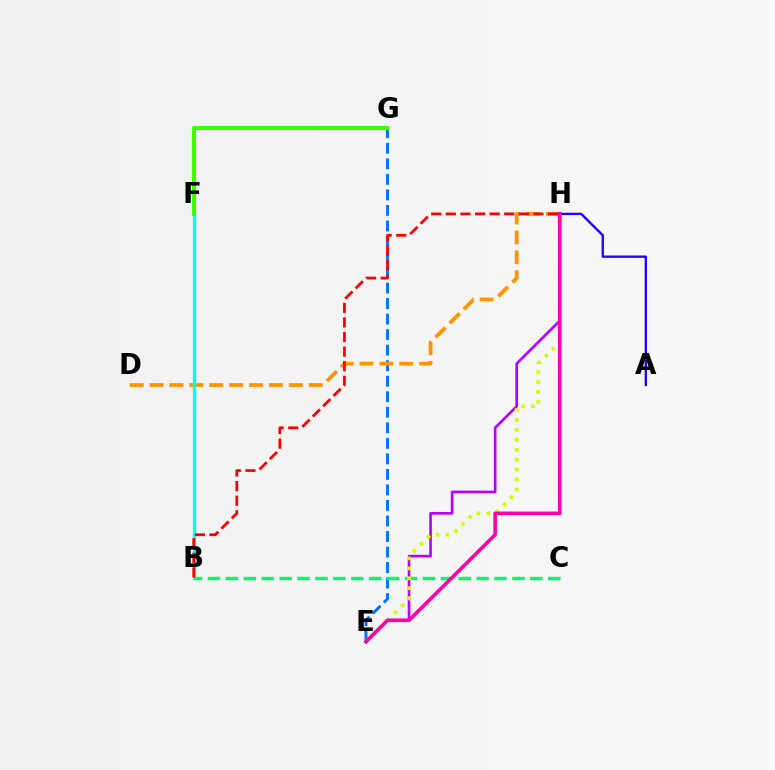{('E', 'G'): [{'color': '#0074ff', 'line_style': 'dashed', 'thickness': 2.11}], ('D', 'H'): [{'color': '#ff9400', 'line_style': 'dashed', 'thickness': 2.7}], ('B', 'F'): [{'color': '#00fff6', 'line_style': 'solid', 'thickness': 2.4}], ('F', 'G'): [{'color': '#3dff00', 'line_style': 'solid', 'thickness': 2.94}], ('B', 'C'): [{'color': '#00ff5c', 'line_style': 'dashed', 'thickness': 2.43}], ('B', 'H'): [{'color': '#ff0000', 'line_style': 'dashed', 'thickness': 1.98}], ('E', 'H'): [{'color': '#b900ff', 'line_style': 'solid', 'thickness': 1.91}, {'color': '#d1ff00', 'line_style': 'dotted', 'thickness': 2.7}, {'color': '#ff00ac', 'line_style': 'solid', 'thickness': 2.58}], ('A', 'H'): [{'color': '#2500ff', 'line_style': 'solid', 'thickness': 1.7}]}